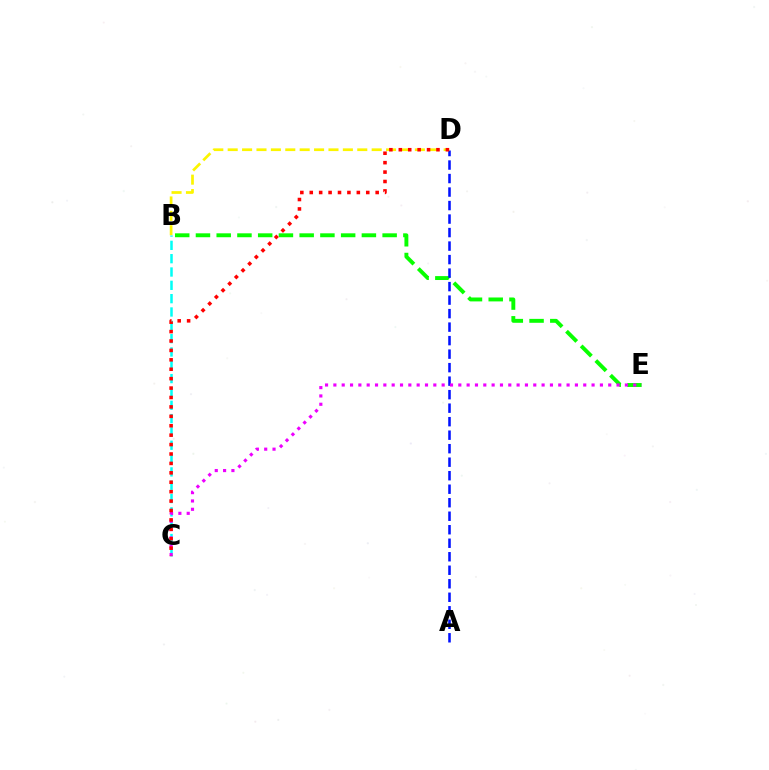{('B', 'E'): [{'color': '#08ff00', 'line_style': 'dashed', 'thickness': 2.82}], ('A', 'D'): [{'color': '#0010ff', 'line_style': 'dashed', 'thickness': 1.83}], ('B', 'D'): [{'color': '#fcf500', 'line_style': 'dashed', 'thickness': 1.96}], ('B', 'C'): [{'color': '#00fff6', 'line_style': 'dashed', 'thickness': 1.81}], ('C', 'E'): [{'color': '#ee00ff', 'line_style': 'dotted', 'thickness': 2.26}], ('C', 'D'): [{'color': '#ff0000', 'line_style': 'dotted', 'thickness': 2.56}]}